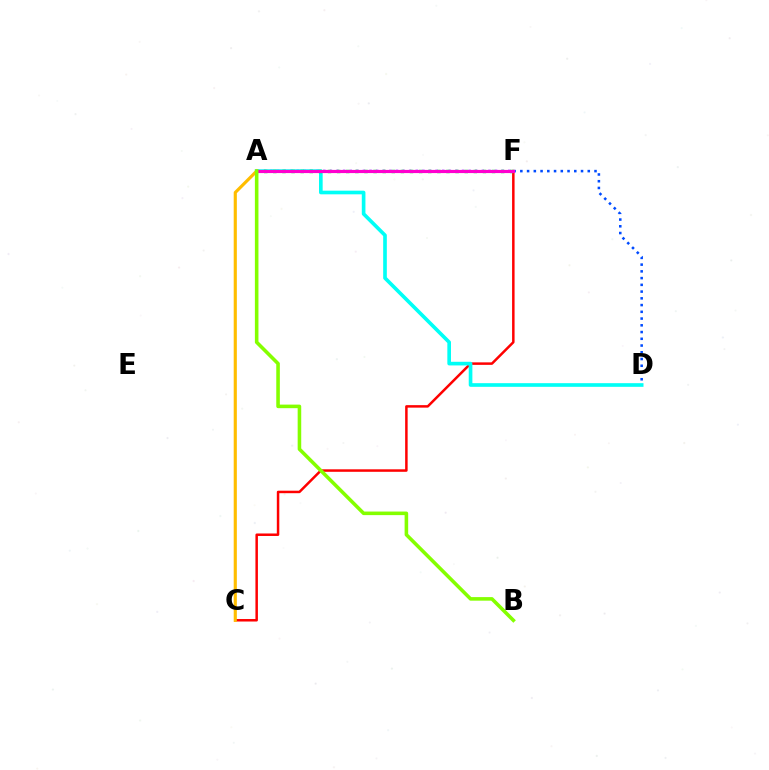{('D', 'F'): [{'color': '#004bff', 'line_style': 'dotted', 'thickness': 1.83}], ('C', 'F'): [{'color': '#ff0000', 'line_style': 'solid', 'thickness': 1.8}], ('A', 'F'): [{'color': '#7200ff', 'line_style': 'dotted', 'thickness': 1.79}, {'color': '#00ff39', 'line_style': 'dotted', 'thickness': 2.48}, {'color': '#ff00cf', 'line_style': 'solid', 'thickness': 2.28}], ('A', 'D'): [{'color': '#00fff6', 'line_style': 'solid', 'thickness': 2.63}], ('A', 'C'): [{'color': '#ffbd00', 'line_style': 'solid', 'thickness': 2.26}], ('A', 'B'): [{'color': '#84ff00', 'line_style': 'solid', 'thickness': 2.57}]}